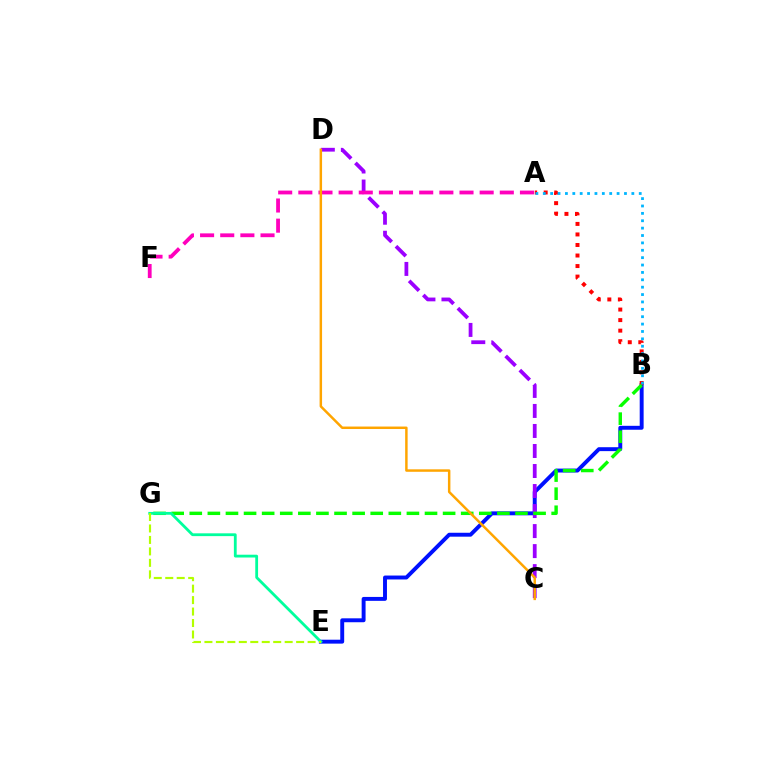{('B', 'E'): [{'color': '#0010ff', 'line_style': 'solid', 'thickness': 2.82}], ('C', 'D'): [{'color': '#9b00ff', 'line_style': 'dashed', 'thickness': 2.72}, {'color': '#ffa500', 'line_style': 'solid', 'thickness': 1.78}], ('A', 'B'): [{'color': '#ff0000', 'line_style': 'dotted', 'thickness': 2.86}, {'color': '#00b5ff', 'line_style': 'dotted', 'thickness': 2.01}], ('B', 'G'): [{'color': '#08ff00', 'line_style': 'dashed', 'thickness': 2.46}], ('E', 'G'): [{'color': '#00ff9d', 'line_style': 'solid', 'thickness': 2.02}, {'color': '#b3ff00', 'line_style': 'dashed', 'thickness': 1.56}], ('A', 'F'): [{'color': '#ff00bd', 'line_style': 'dashed', 'thickness': 2.74}]}